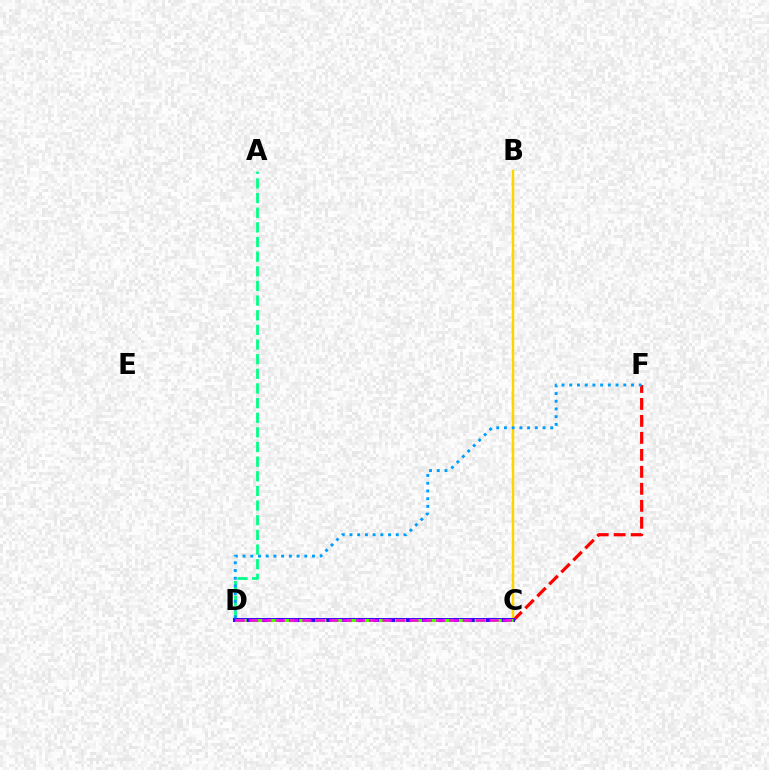{('A', 'D'): [{'color': '#00ff86', 'line_style': 'dashed', 'thickness': 1.99}], ('C', 'F'): [{'color': '#ff0000', 'line_style': 'dashed', 'thickness': 2.31}], ('B', 'C'): [{'color': '#ffd500', 'line_style': 'solid', 'thickness': 1.78}], ('C', 'D'): [{'color': '#3700ff', 'line_style': 'solid', 'thickness': 2.83}, {'color': '#4fff00', 'line_style': 'dashed', 'thickness': 2.17}, {'color': '#ff00ed', 'line_style': 'dashed', 'thickness': 1.82}], ('D', 'F'): [{'color': '#009eff', 'line_style': 'dotted', 'thickness': 2.1}]}